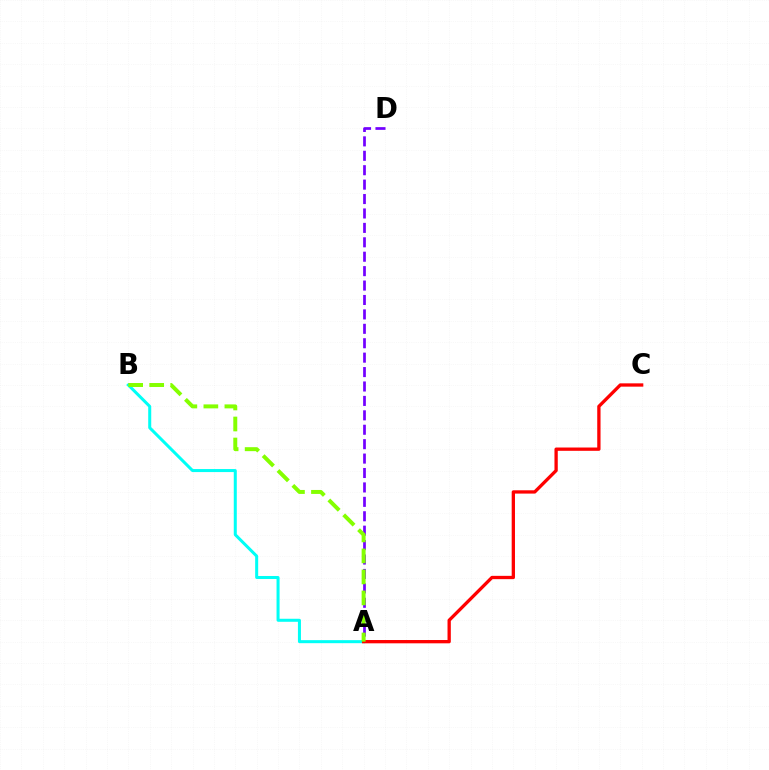{('A', 'D'): [{'color': '#7200ff', 'line_style': 'dashed', 'thickness': 1.96}], ('A', 'B'): [{'color': '#00fff6', 'line_style': 'solid', 'thickness': 2.18}, {'color': '#84ff00', 'line_style': 'dashed', 'thickness': 2.85}], ('A', 'C'): [{'color': '#ff0000', 'line_style': 'solid', 'thickness': 2.38}]}